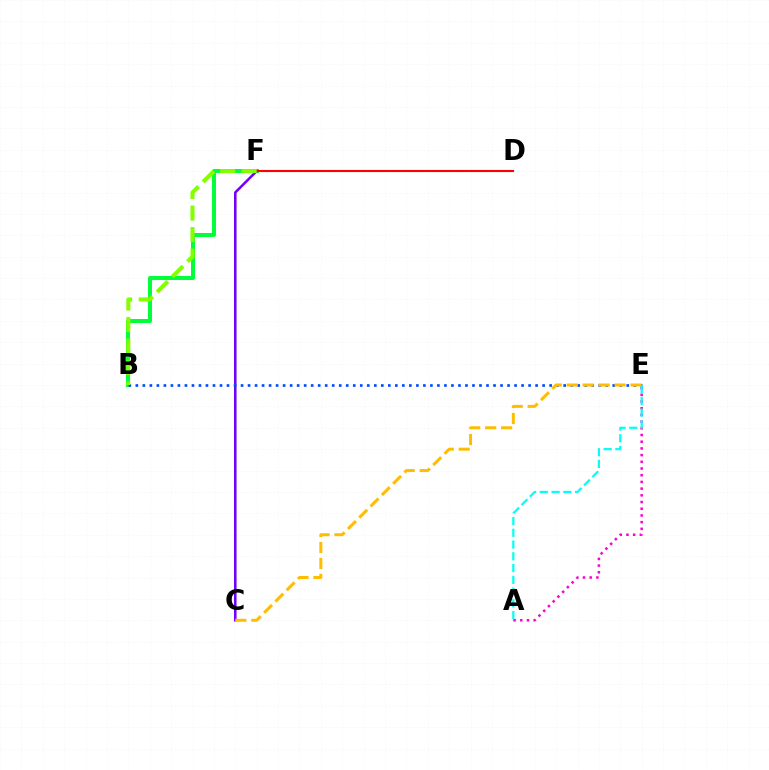{('B', 'F'): [{'color': '#00ff39', 'line_style': 'solid', 'thickness': 2.86}, {'color': '#84ff00', 'line_style': 'dashed', 'thickness': 2.92}], ('A', 'E'): [{'color': '#ff00cf', 'line_style': 'dotted', 'thickness': 1.82}, {'color': '#00fff6', 'line_style': 'dashed', 'thickness': 1.6}], ('C', 'F'): [{'color': '#7200ff', 'line_style': 'solid', 'thickness': 1.84}], ('B', 'E'): [{'color': '#004bff', 'line_style': 'dotted', 'thickness': 1.91}], ('C', 'E'): [{'color': '#ffbd00', 'line_style': 'dashed', 'thickness': 2.17}], ('D', 'F'): [{'color': '#ff0000', 'line_style': 'solid', 'thickness': 1.52}]}